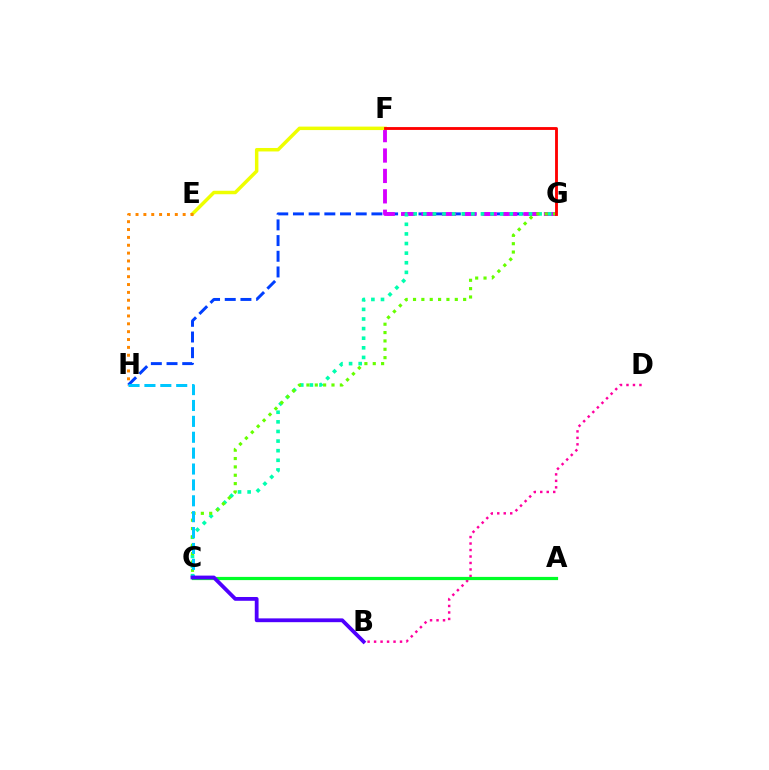{('G', 'H'): [{'color': '#003fff', 'line_style': 'dashed', 'thickness': 2.13}], ('F', 'G'): [{'color': '#d600ff', 'line_style': 'dashed', 'thickness': 2.77}, {'color': '#ff0000', 'line_style': 'solid', 'thickness': 2.05}], ('C', 'G'): [{'color': '#00ffaf', 'line_style': 'dotted', 'thickness': 2.61}, {'color': '#66ff00', 'line_style': 'dotted', 'thickness': 2.27}], ('B', 'D'): [{'color': '#ff00a0', 'line_style': 'dotted', 'thickness': 1.76}], ('E', 'F'): [{'color': '#eeff00', 'line_style': 'solid', 'thickness': 2.5}], ('E', 'H'): [{'color': '#ff8800', 'line_style': 'dotted', 'thickness': 2.13}], ('A', 'C'): [{'color': '#00ff27', 'line_style': 'solid', 'thickness': 2.31}], ('C', 'H'): [{'color': '#00c7ff', 'line_style': 'dashed', 'thickness': 2.16}], ('B', 'C'): [{'color': '#4f00ff', 'line_style': 'solid', 'thickness': 2.73}]}